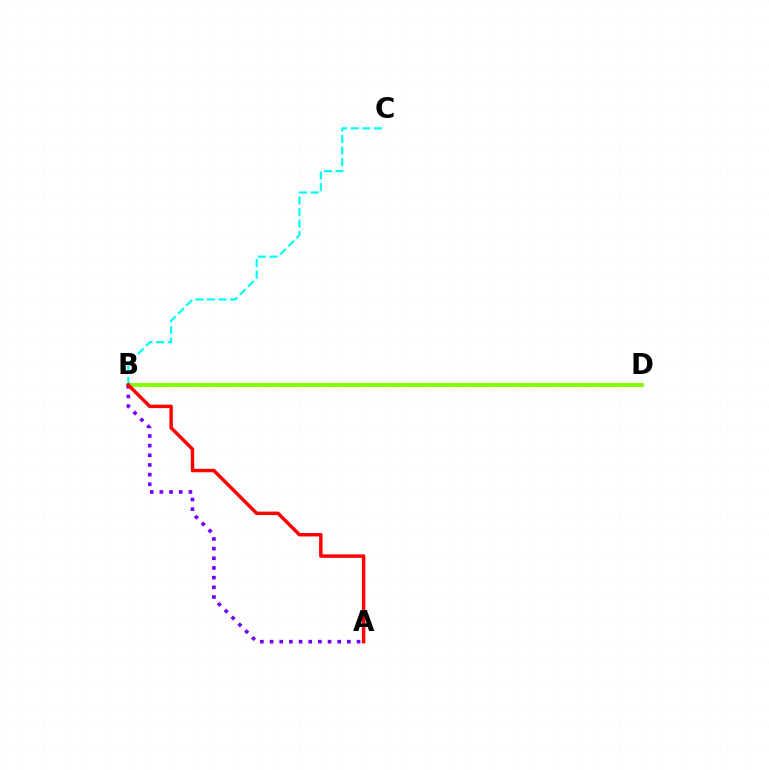{('B', 'D'): [{'color': '#84ff00', 'line_style': 'solid', 'thickness': 2.86}], ('B', 'C'): [{'color': '#00fff6', 'line_style': 'dashed', 'thickness': 1.57}], ('A', 'B'): [{'color': '#7200ff', 'line_style': 'dotted', 'thickness': 2.63}, {'color': '#ff0000', 'line_style': 'solid', 'thickness': 2.49}]}